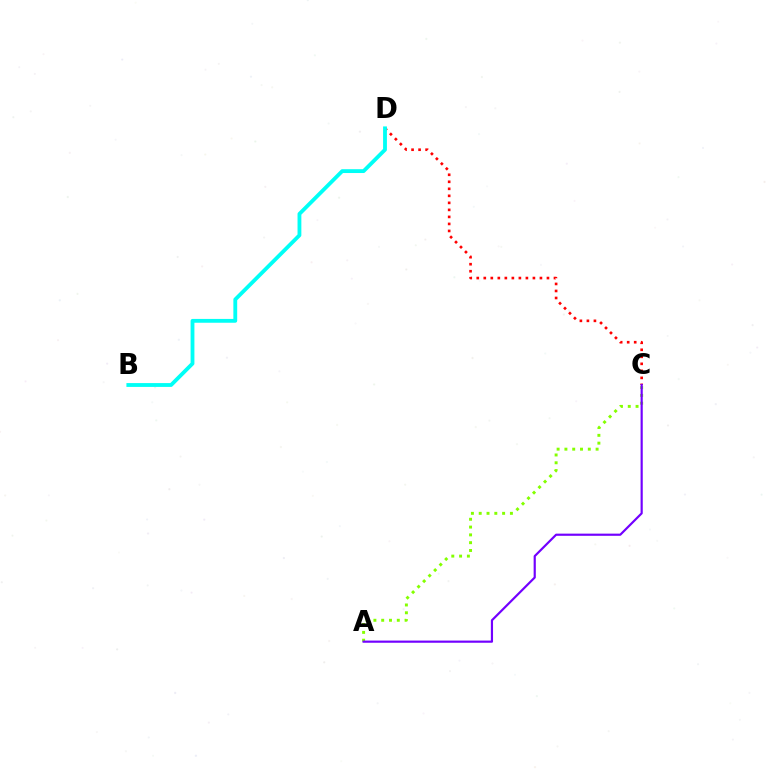{('A', 'C'): [{'color': '#84ff00', 'line_style': 'dotted', 'thickness': 2.12}, {'color': '#7200ff', 'line_style': 'solid', 'thickness': 1.57}], ('C', 'D'): [{'color': '#ff0000', 'line_style': 'dotted', 'thickness': 1.91}], ('B', 'D'): [{'color': '#00fff6', 'line_style': 'solid', 'thickness': 2.75}]}